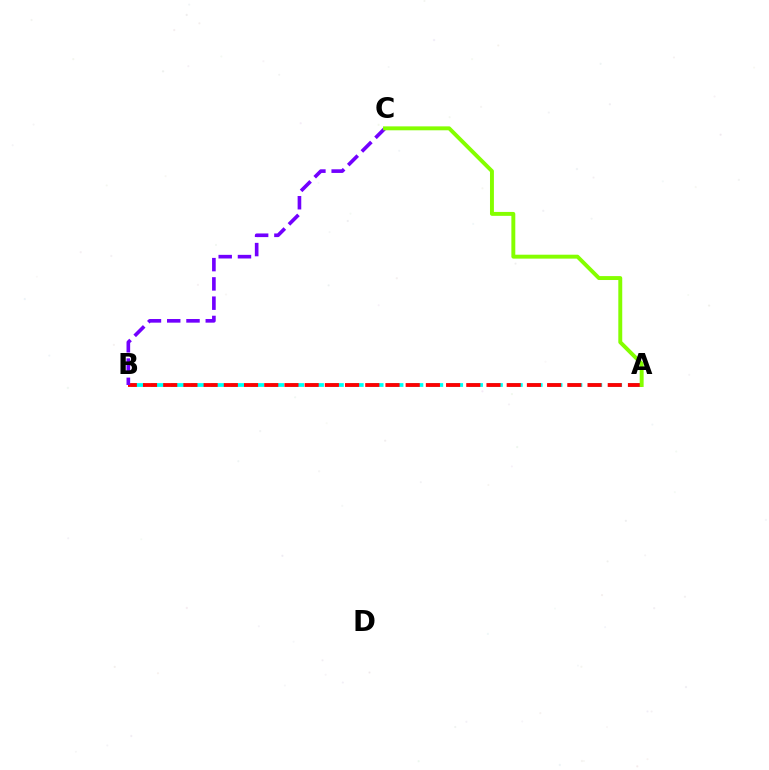{('A', 'B'): [{'color': '#00fff6', 'line_style': 'dashed', 'thickness': 2.7}, {'color': '#ff0000', 'line_style': 'dashed', 'thickness': 2.74}], ('B', 'C'): [{'color': '#7200ff', 'line_style': 'dashed', 'thickness': 2.62}], ('A', 'C'): [{'color': '#84ff00', 'line_style': 'solid', 'thickness': 2.82}]}